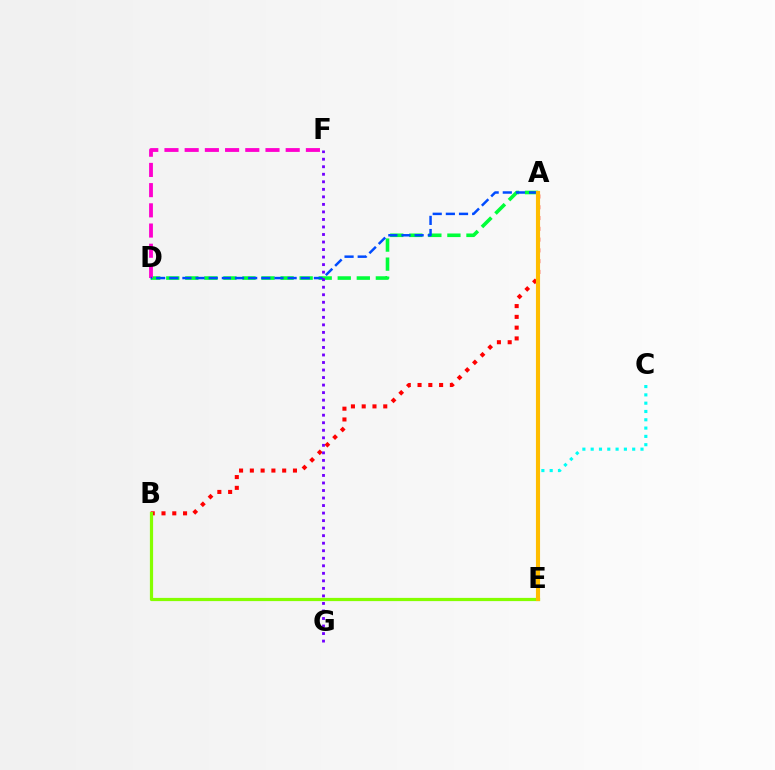{('A', 'D'): [{'color': '#00ff39', 'line_style': 'dashed', 'thickness': 2.59}, {'color': '#004bff', 'line_style': 'dashed', 'thickness': 1.79}], ('A', 'B'): [{'color': '#ff0000', 'line_style': 'dotted', 'thickness': 2.93}], ('D', 'F'): [{'color': '#ff00cf', 'line_style': 'dashed', 'thickness': 2.74}], ('F', 'G'): [{'color': '#7200ff', 'line_style': 'dotted', 'thickness': 2.05}], ('C', 'E'): [{'color': '#00fff6', 'line_style': 'dotted', 'thickness': 2.26}], ('B', 'E'): [{'color': '#84ff00', 'line_style': 'solid', 'thickness': 2.31}], ('A', 'E'): [{'color': '#ffbd00', 'line_style': 'solid', 'thickness': 2.97}]}